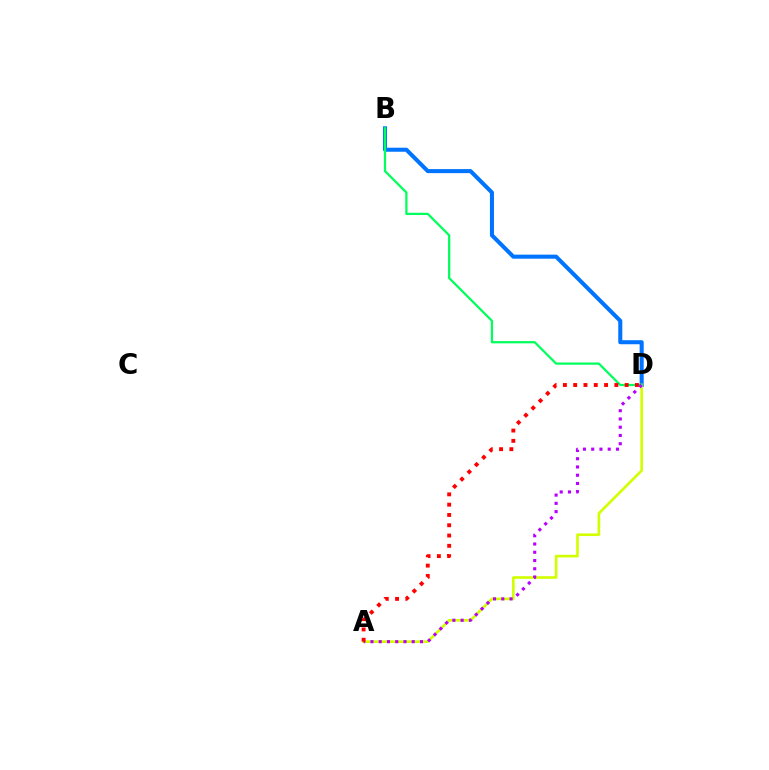{('B', 'D'): [{'color': '#0074ff', 'line_style': 'solid', 'thickness': 2.91}, {'color': '#00ff5c', 'line_style': 'solid', 'thickness': 1.61}], ('A', 'D'): [{'color': '#d1ff00', 'line_style': 'solid', 'thickness': 1.91}, {'color': '#b900ff', 'line_style': 'dotted', 'thickness': 2.24}, {'color': '#ff0000', 'line_style': 'dotted', 'thickness': 2.8}]}